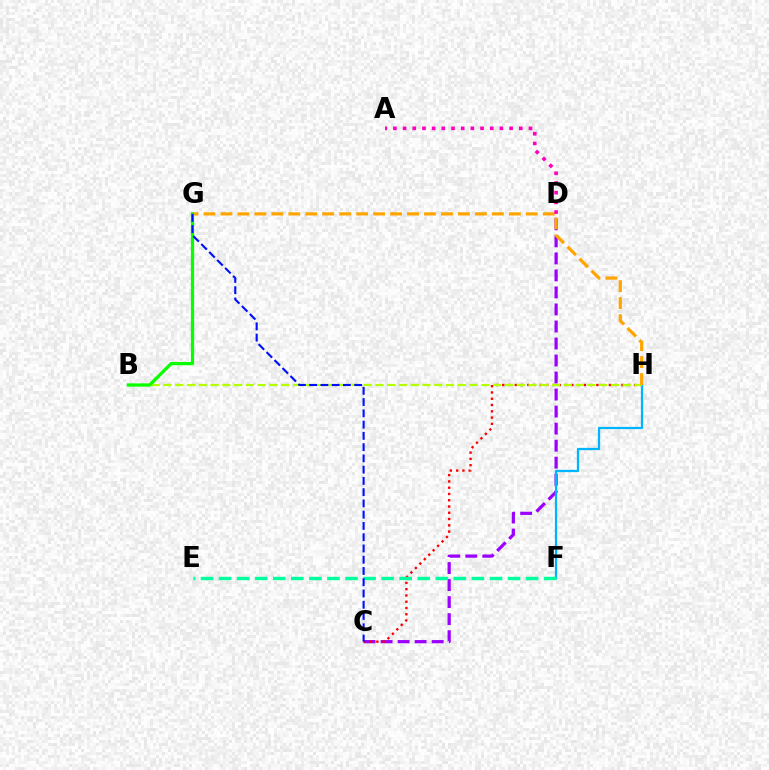{('C', 'D'): [{'color': '#9b00ff', 'line_style': 'dashed', 'thickness': 2.31}], ('F', 'H'): [{'color': '#00b5ff', 'line_style': 'solid', 'thickness': 1.61}], ('C', 'H'): [{'color': '#ff0000', 'line_style': 'dotted', 'thickness': 1.7}], ('B', 'H'): [{'color': '#b3ff00', 'line_style': 'dashed', 'thickness': 1.6}], ('E', 'F'): [{'color': '#00ff9d', 'line_style': 'dashed', 'thickness': 2.45}], ('G', 'H'): [{'color': '#ffa500', 'line_style': 'dashed', 'thickness': 2.3}], ('B', 'G'): [{'color': '#08ff00', 'line_style': 'solid', 'thickness': 2.33}], ('C', 'G'): [{'color': '#0010ff', 'line_style': 'dashed', 'thickness': 1.53}], ('A', 'D'): [{'color': '#ff00bd', 'line_style': 'dotted', 'thickness': 2.63}]}